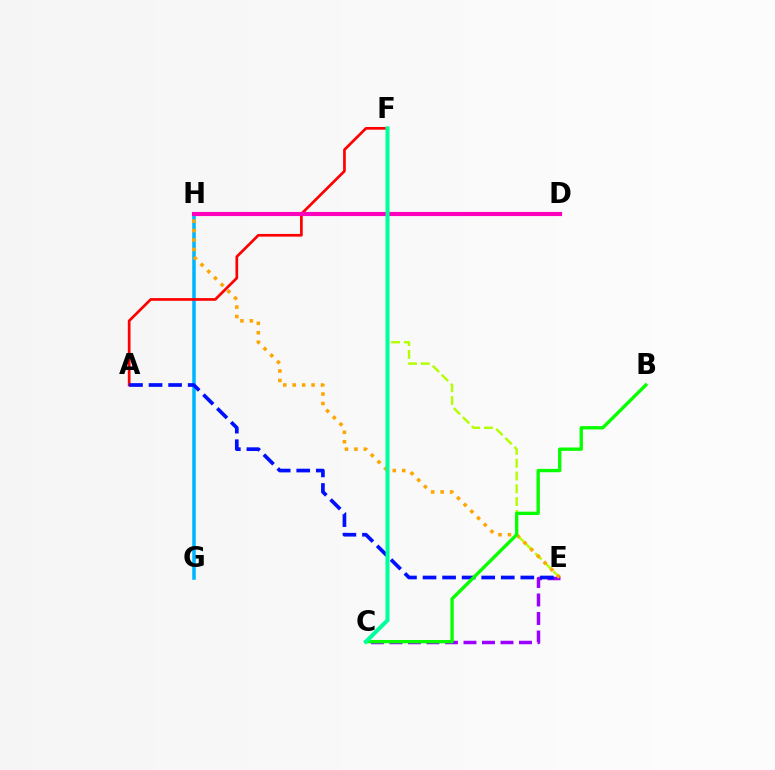{('G', 'H'): [{'color': '#00b5ff', 'line_style': 'solid', 'thickness': 2.55}], ('E', 'F'): [{'color': '#b3ff00', 'line_style': 'dashed', 'thickness': 1.74}], ('A', 'F'): [{'color': '#ff0000', 'line_style': 'solid', 'thickness': 1.94}], ('C', 'E'): [{'color': '#9b00ff', 'line_style': 'dashed', 'thickness': 2.51}], ('E', 'H'): [{'color': '#ffa500', 'line_style': 'dotted', 'thickness': 2.57}], ('D', 'H'): [{'color': '#ff00bd', 'line_style': 'solid', 'thickness': 2.97}], ('A', 'E'): [{'color': '#0010ff', 'line_style': 'dashed', 'thickness': 2.66}], ('B', 'C'): [{'color': '#08ff00', 'line_style': 'solid', 'thickness': 2.42}], ('C', 'F'): [{'color': '#00ff9d', 'line_style': 'solid', 'thickness': 2.9}]}